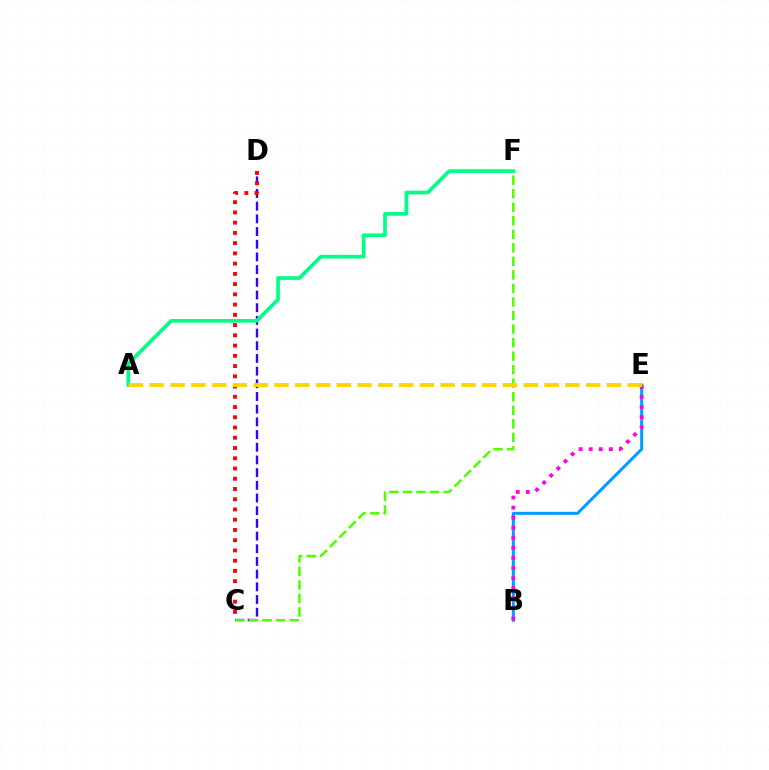{('C', 'D'): [{'color': '#3700ff', 'line_style': 'dashed', 'thickness': 1.72}, {'color': '#ff0000', 'line_style': 'dotted', 'thickness': 2.78}], ('A', 'F'): [{'color': '#00ff86', 'line_style': 'solid', 'thickness': 2.65}], ('C', 'F'): [{'color': '#4fff00', 'line_style': 'dashed', 'thickness': 1.84}], ('B', 'E'): [{'color': '#009eff', 'line_style': 'solid', 'thickness': 2.18}, {'color': '#ff00ed', 'line_style': 'dotted', 'thickness': 2.74}], ('A', 'E'): [{'color': '#ffd500', 'line_style': 'dashed', 'thickness': 2.82}]}